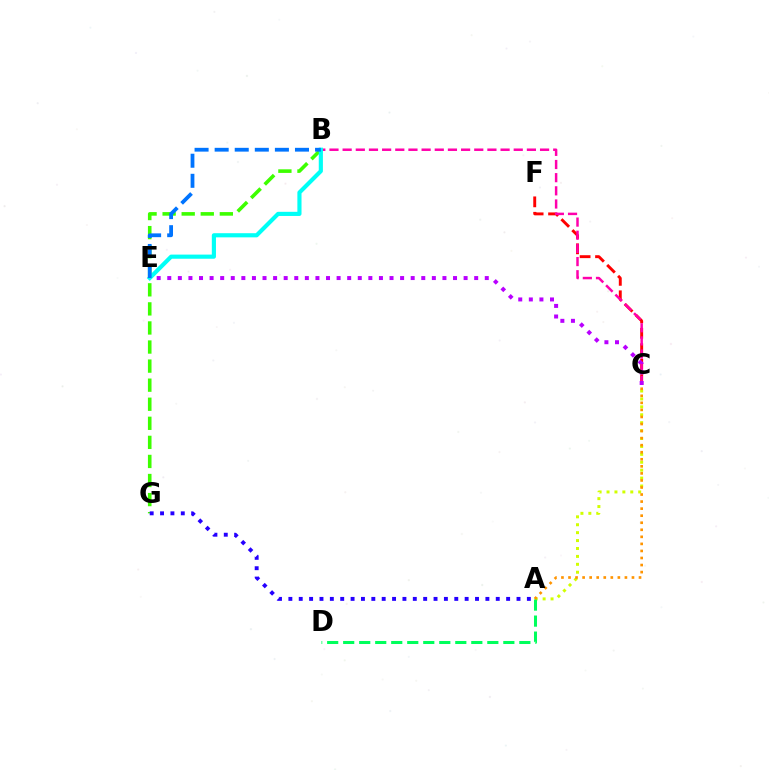{('C', 'F'): [{'color': '#ff0000', 'line_style': 'dashed', 'thickness': 2.1}], ('A', 'C'): [{'color': '#d1ff00', 'line_style': 'dotted', 'thickness': 2.15}, {'color': '#ff9400', 'line_style': 'dotted', 'thickness': 1.92}], ('B', 'G'): [{'color': '#3dff00', 'line_style': 'dashed', 'thickness': 2.59}], ('A', 'D'): [{'color': '#00ff5c', 'line_style': 'dashed', 'thickness': 2.18}], ('B', 'C'): [{'color': '#ff00ac', 'line_style': 'dashed', 'thickness': 1.79}], ('A', 'G'): [{'color': '#2500ff', 'line_style': 'dotted', 'thickness': 2.82}], ('C', 'E'): [{'color': '#b900ff', 'line_style': 'dotted', 'thickness': 2.88}], ('B', 'E'): [{'color': '#00fff6', 'line_style': 'solid', 'thickness': 2.98}, {'color': '#0074ff', 'line_style': 'dashed', 'thickness': 2.73}]}